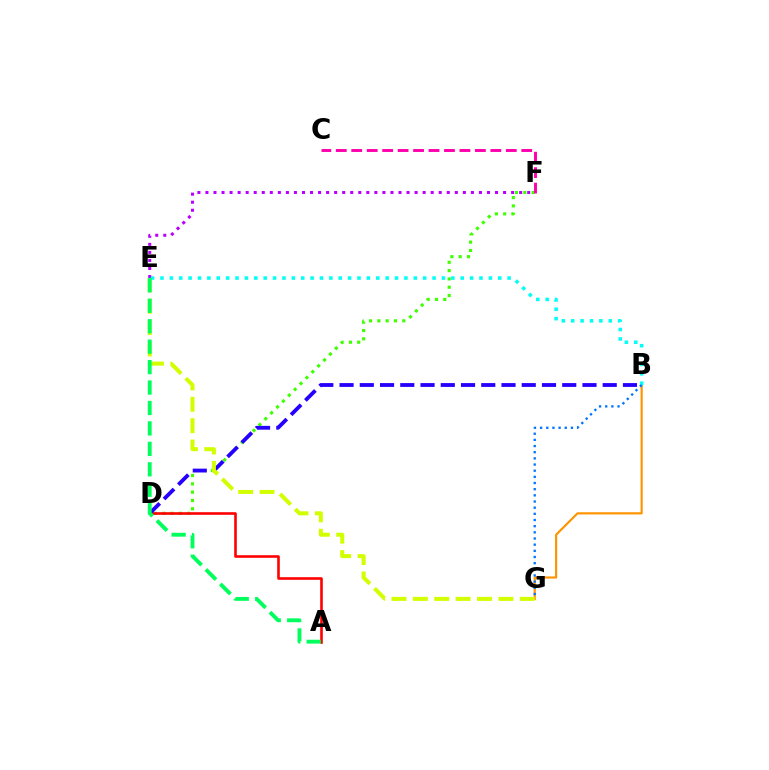{('D', 'F'): [{'color': '#3dff00', 'line_style': 'dotted', 'thickness': 2.26}], ('C', 'F'): [{'color': '#ff00ac', 'line_style': 'dashed', 'thickness': 2.1}], ('E', 'F'): [{'color': '#b900ff', 'line_style': 'dotted', 'thickness': 2.19}], ('A', 'D'): [{'color': '#ff0000', 'line_style': 'solid', 'thickness': 1.88}], ('B', 'D'): [{'color': '#2500ff', 'line_style': 'dashed', 'thickness': 2.75}], ('B', 'G'): [{'color': '#ff9400', 'line_style': 'solid', 'thickness': 1.56}, {'color': '#0074ff', 'line_style': 'dotted', 'thickness': 1.67}], ('E', 'G'): [{'color': '#d1ff00', 'line_style': 'dashed', 'thickness': 2.9}], ('B', 'E'): [{'color': '#00fff6', 'line_style': 'dotted', 'thickness': 2.55}], ('A', 'E'): [{'color': '#00ff5c', 'line_style': 'dashed', 'thickness': 2.78}]}